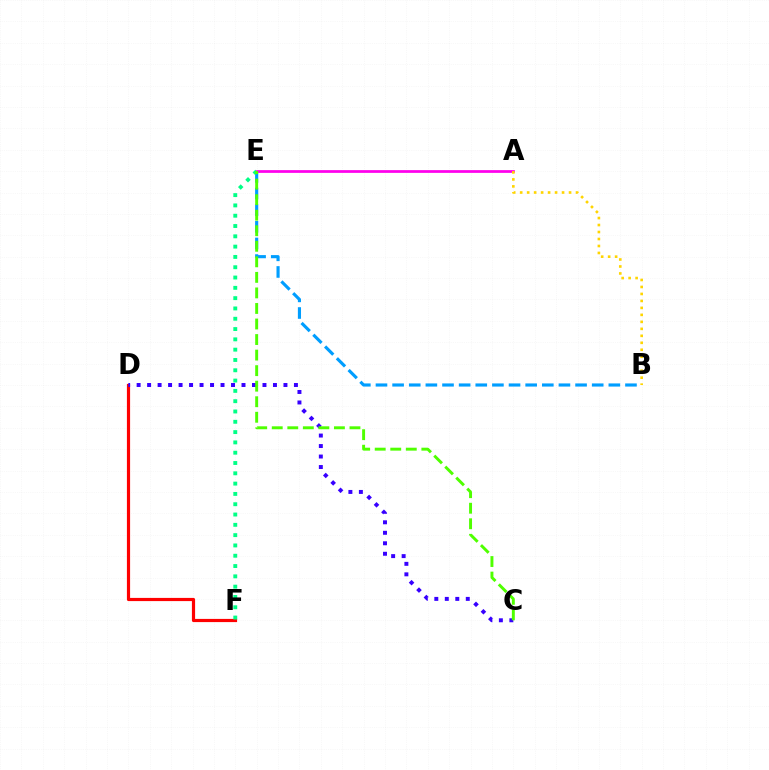{('B', 'E'): [{'color': '#009eff', 'line_style': 'dashed', 'thickness': 2.26}], ('D', 'F'): [{'color': '#ff0000', 'line_style': 'solid', 'thickness': 2.29}], ('C', 'D'): [{'color': '#3700ff', 'line_style': 'dotted', 'thickness': 2.85}], ('E', 'F'): [{'color': '#00ff86', 'line_style': 'dotted', 'thickness': 2.8}], ('A', 'E'): [{'color': '#ff00ed', 'line_style': 'solid', 'thickness': 1.97}], ('A', 'B'): [{'color': '#ffd500', 'line_style': 'dotted', 'thickness': 1.9}], ('C', 'E'): [{'color': '#4fff00', 'line_style': 'dashed', 'thickness': 2.11}]}